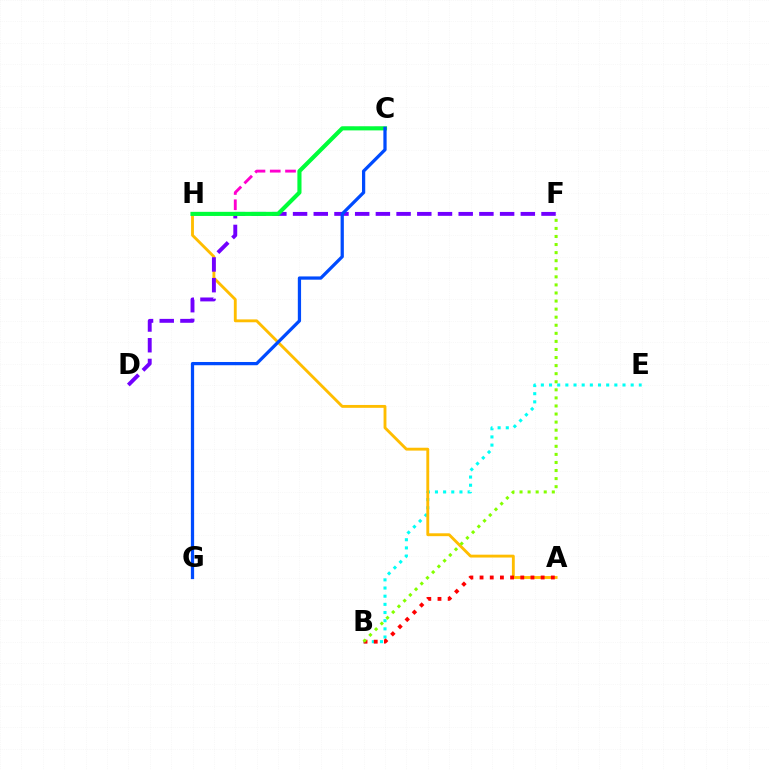{('B', 'E'): [{'color': '#00fff6', 'line_style': 'dotted', 'thickness': 2.22}], ('A', 'H'): [{'color': '#ffbd00', 'line_style': 'solid', 'thickness': 2.06}], ('C', 'H'): [{'color': '#ff00cf', 'line_style': 'dashed', 'thickness': 2.07}, {'color': '#00ff39', 'line_style': 'solid', 'thickness': 2.96}], ('D', 'F'): [{'color': '#7200ff', 'line_style': 'dashed', 'thickness': 2.81}], ('C', 'G'): [{'color': '#004bff', 'line_style': 'solid', 'thickness': 2.34}], ('A', 'B'): [{'color': '#ff0000', 'line_style': 'dotted', 'thickness': 2.77}], ('B', 'F'): [{'color': '#84ff00', 'line_style': 'dotted', 'thickness': 2.19}]}